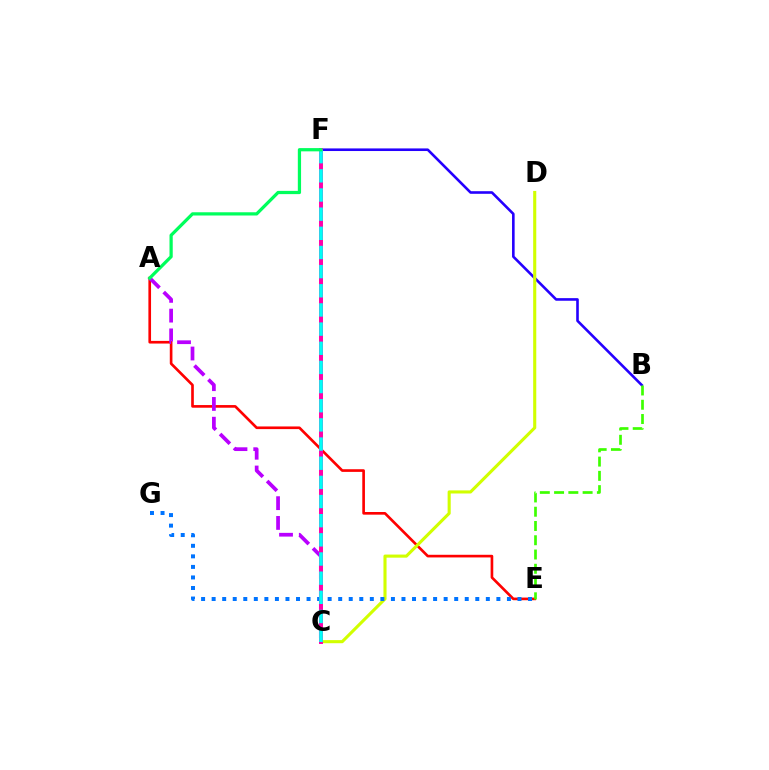{('B', 'F'): [{'color': '#2500ff', 'line_style': 'solid', 'thickness': 1.88}], ('A', 'E'): [{'color': '#ff0000', 'line_style': 'solid', 'thickness': 1.91}], ('C', 'D'): [{'color': '#d1ff00', 'line_style': 'solid', 'thickness': 2.23}], ('E', 'G'): [{'color': '#0074ff', 'line_style': 'dotted', 'thickness': 2.87}], ('C', 'F'): [{'color': '#ff9400', 'line_style': 'dashed', 'thickness': 2.71}, {'color': '#ff00ac', 'line_style': 'solid', 'thickness': 2.84}, {'color': '#00fff6', 'line_style': 'dashed', 'thickness': 2.6}], ('A', 'C'): [{'color': '#b900ff', 'line_style': 'dashed', 'thickness': 2.68}], ('B', 'E'): [{'color': '#3dff00', 'line_style': 'dashed', 'thickness': 1.94}], ('A', 'F'): [{'color': '#00ff5c', 'line_style': 'solid', 'thickness': 2.33}]}